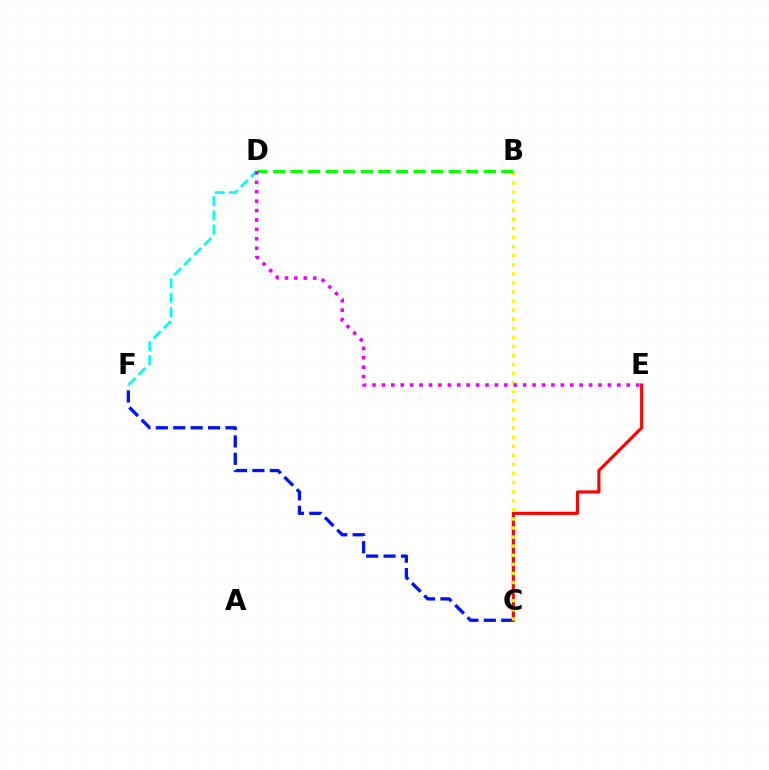{('C', 'F'): [{'color': '#0010ff', 'line_style': 'dashed', 'thickness': 2.37}], ('D', 'F'): [{'color': '#00fff6', 'line_style': 'dashed', 'thickness': 1.94}], ('C', 'E'): [{'color': '#ff0000', 'line_style': 'solid', 'thickness': 2.26}], ('B', 'C'): [{'color': '#fcf500', 'line_style': 'dotted', 'thickness': 2.47}], ('B', 'D'): [{'color': '#08ff00', 'line_style': 'dashed', 'thickness': 2.39}], ('D', 'E'): [{'color': '#ee00ff', 'line_style': 'dotted', 'thickness': 2.56}]}